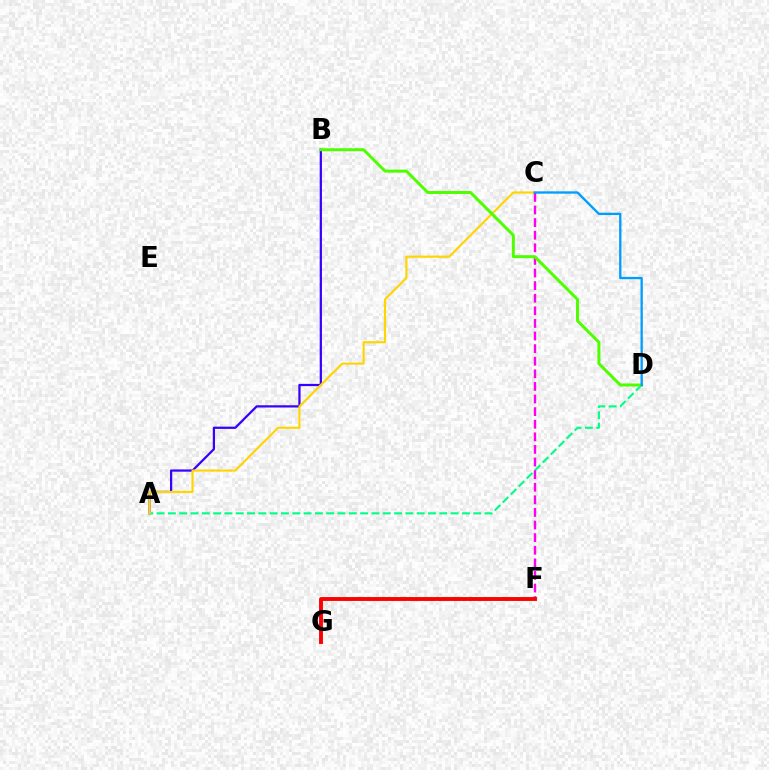{('A', 'B'): [{'color': '#3700ff', 'line_style': 'solid', 'thickness': 1.61}], ('A', 'D'): [{'color': '#00ff86', 'line_style': 'dashed', 'thickness': 1.54}], ('A', 'C'): [{'color': '#ffd500', 'line_style': 'solid', 'thickness': 1.54}], ('C', 'F'): [{'color': '#ff00ed', 'line_style': 'dashed', 'thickness': 1.71}], ('F', 'G'): [{'color': '#ff0000', 'line_style': 'solid', 'thickness': 2.8}], ('B', 'D'): [{'color': '#4fff00', 'line_style': 'solid', 'thickness': 2.16}], ('C', 'D'): [{'color': '#009eff', 'line_style': 'solid', 'thickness': 1.68}]}